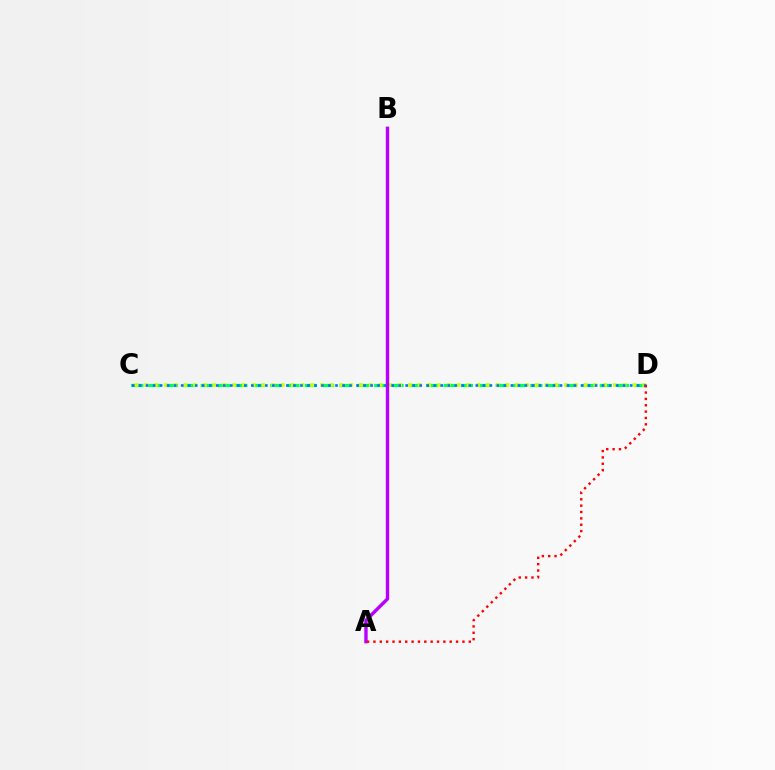{('C', 'D'): [{'color': '#00ff5c', 'line_style': 'dashed', 'thickness': 2.36}, {'color': '#d1ff00', 'line_style': 'dotted', 'thickness': 2.65}, {'color': '#0074ff', 'line_style': 'dotted', 'thickness': 1.91}], ('A', 'B'): [{'color': '#b900ff', 'line_style': 'solid', 'thickness': 2.45}], ('A', 'D'): [{'color': '#ff0000', 'line_style': 'dotted', 'thickness': 1.73}]}